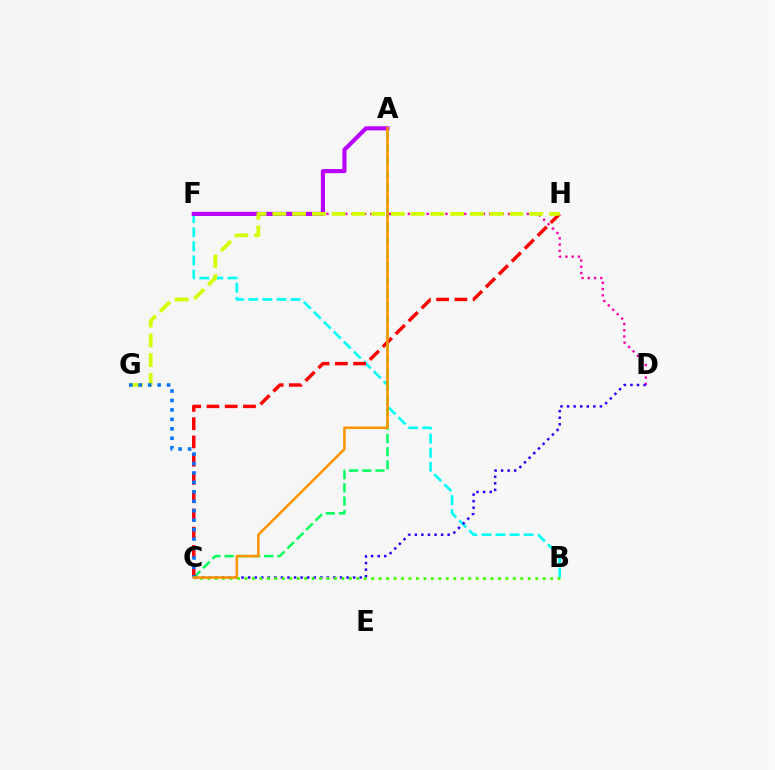{('B', 'F'): [{'color': '#00fff6', 'line_style': 'dashed', 'thickness': 1.91}], ('D', 'F'): [{'color': '#ff00ac', 'line_style': 'dotted', 'thickness': 1.7}], ('C', 'D'): [{'color': '#2500ff', 'line_style': 'dotted', 'thickness': 1.78}], ('A', 'F'): [{'color': '#b900ff', 'line_style': 'solid', 'thickness': 2.96}], ('A', 'C'): [{'color': '#00ff5c', 'line_style': 'dashed', 'thickness': 1.79}, {'color': '#ff9400', 'line_style': 'solid', 'thickness': 1.84}], ('C', 'H'): [{'color': '#ff0000', 'line_style': 'dashed', 'thickness': 2.48}], ('G', 'H'): [{'color': '#d1ff00', 'line_style': 'dashed', 'thickness': 2.68}], ('C', 'G'): [{'color': '#0074ff', 'line_style': 'dotted', 'thickness': 2.57}], ('B', 'C'): [{'color': '#3dff00', 'line_style': 'dotted', 'thickness': 2.03}]}